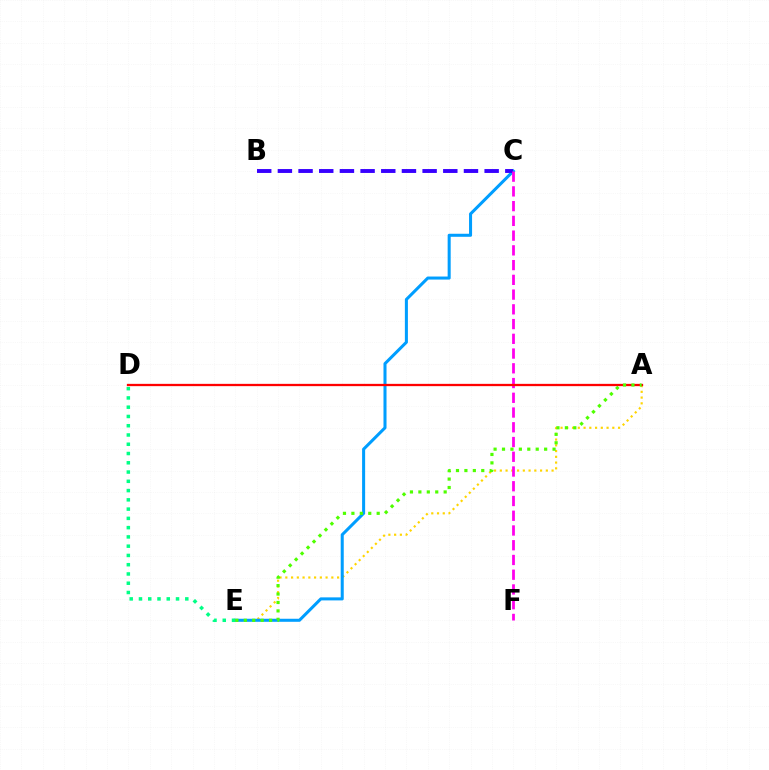{('A', 'E'): [{'color': '#ffd500', 'line_style': 'dotted', 'thickness': 1.56}, {'color': '#4fff00', 'line_style': 'dotted', 'thickness': 2.29}], ('C', 'E'): [{'color': '#009eff', 'line_style': 'solid', 'thickness': 2.19}], ('B', 'C'): [{'color': '#3700ff', 'line_style': 'dashed', 'thickness': 2.81}], ('C', 'F'): [{'color': '#ff00ed', 'line_style': 'dashed', 'thickness': 2.0}], ('D', 'E'): [{'color': '#00ff86', 'line_style': 'dotted', 'thickness': 2.52}], ('A', 'D'): [{'color': '#ff0000', 'line_style': 'solid', 'thickness': 1.65}]}